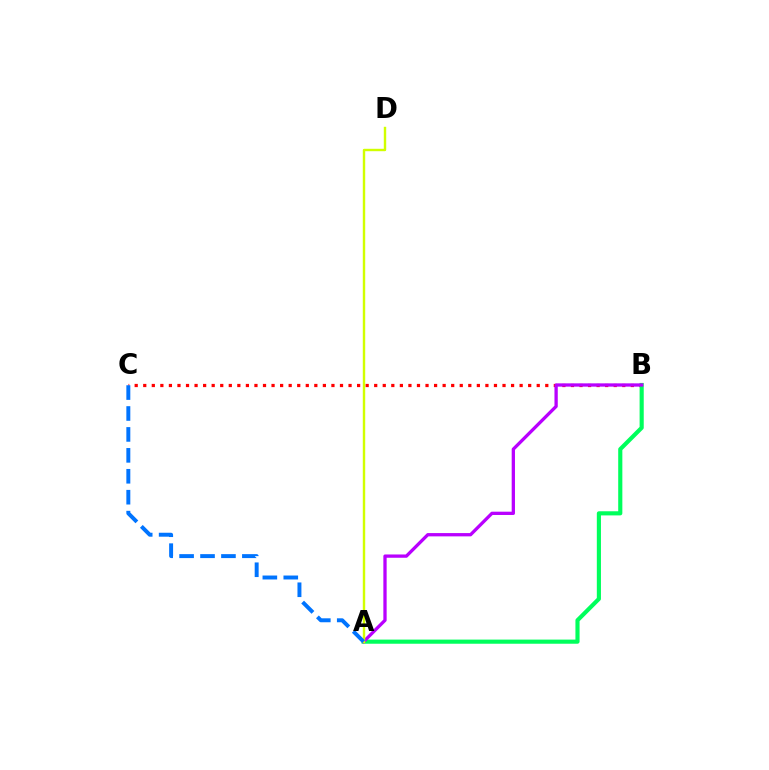{('B', 'C'): [{'color': '#ff0000', 'line_style': 'dotted', 'thickness': 2.32}], ('A', 'B'): [{'color': '#00ff5c', 'line_style': 'solid', 'thickness': 2.98}, {'color': '#b900ff', 'line_style': 'solid', 'thickness': 2.37}], ('A', 'D'): [{'color': '#d1ff00', 'line_style': 'solid', 'thickness': 1.74}], ('A', 'C'): [{'color': '#0074ff', 'line_style': 'dashed', 'thickness': 2.84}]}